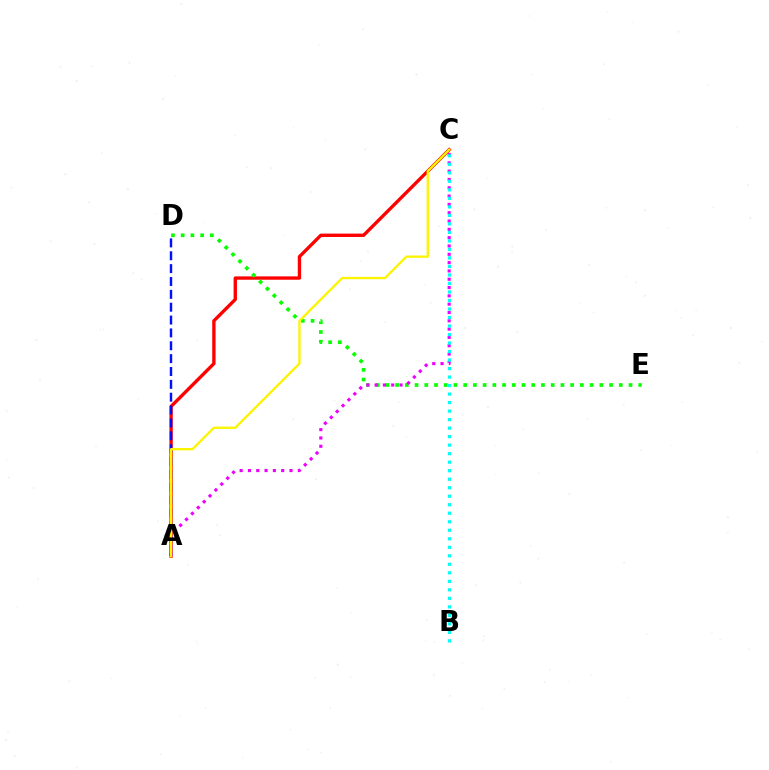{('A', 'C'): [{'color': '#ff0000', 'line_style': 'solid', 'thickness': 2.41}, {'color': '#ee00ff', 'line_style': 'dotted', 'thickness': 2.26}, {'color': '#fcf500', 'line_style': 'solid', 'thickness': 1.67}], ('D', 'E'): [{'color': '#08ff00', 'line_style': 'dotted', 'thickness': 2.64}], ('B', 'C'): [{'color': '#00fff6', 'line_style': 'dotted', 'thickness': 2.31}], ('A', 'D'): [{'color': '#0010ff', 'line_style': 'dashed', 'thickness': 1.75}]}